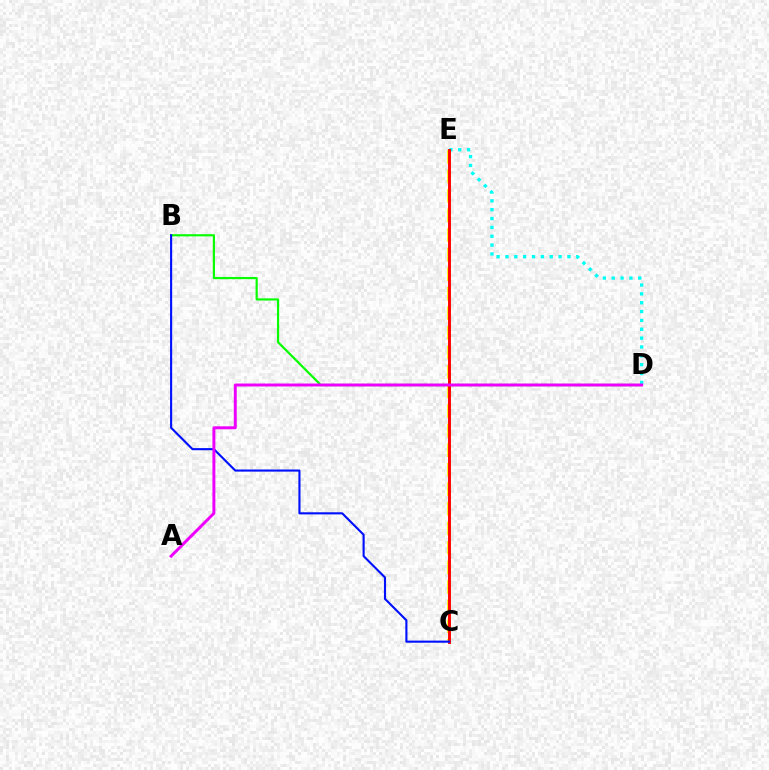{('C', 'E'): [{'color': '#fcf500', 'line_style': 'dashed', 'thickness': 2.66}, {'color': '#ff0000', 'line_style': 'solid', 'thickness': 2.09}], ('B', 'D'): [{'color': '#08ff00', 'line_style': 'solid', 'thickness': 1.58}], ('D', 'E'): [{'color': '#00fff6', 'line_style': 'dotted', 'thickness': 2.41}], ('B', 'C'): [{'color': '#0010ff', 'line_style': 'solid', 'thickness': 1.52}], ('A', 'D'): [{'color': '#ee00ff', 'line_style': 'solid', 'thickness': 2.12}]}